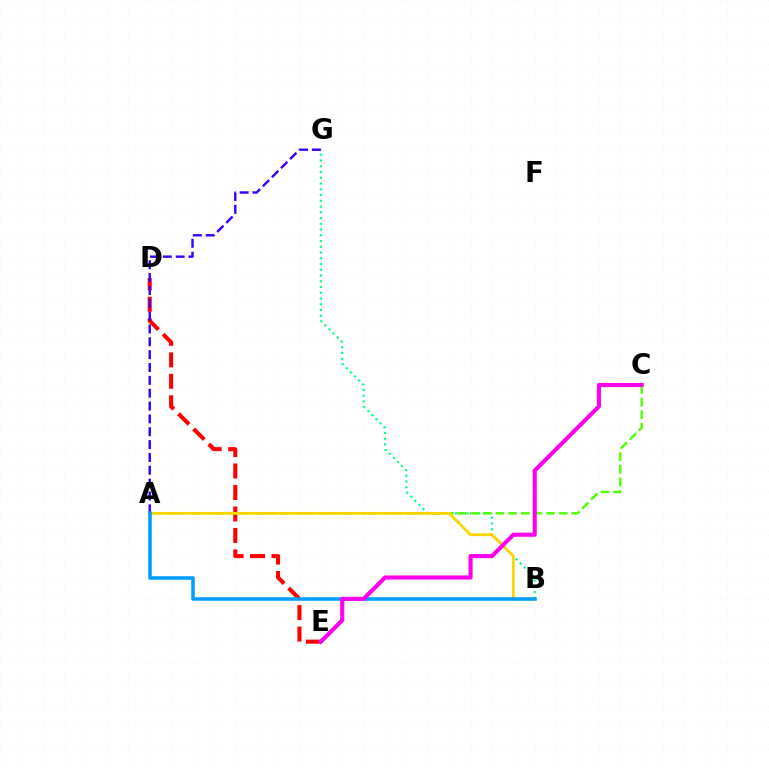{('B', 'G'): [{'color': '#00ff86', 'line_style': 'dotted', 'thickness': 1.56}], ('D', 'E'): [{'color': '#ff0000', 'line_style': 'dashed', 'thickness': 2.92}], ('A', 'C'): [{'color': '#4fff00', 'line_style': 'dashed', 'thickness': 1.72}], ('A', 'B'): [{'color': '#ffd500', 'line_style': 'solid', 'thickness': 2.0}, {'color': '#009eff', 'line_style': 'solid', 'thickness': 2.54}], ('A', 'G'): [{'color': '#3700ff', 'line_style': 'dashed', 'thickness': 1.75}], ('C', 'E'): [{'color': '#ff00ed', 'line_style': 'solid', 'thickness': 2.96}]}